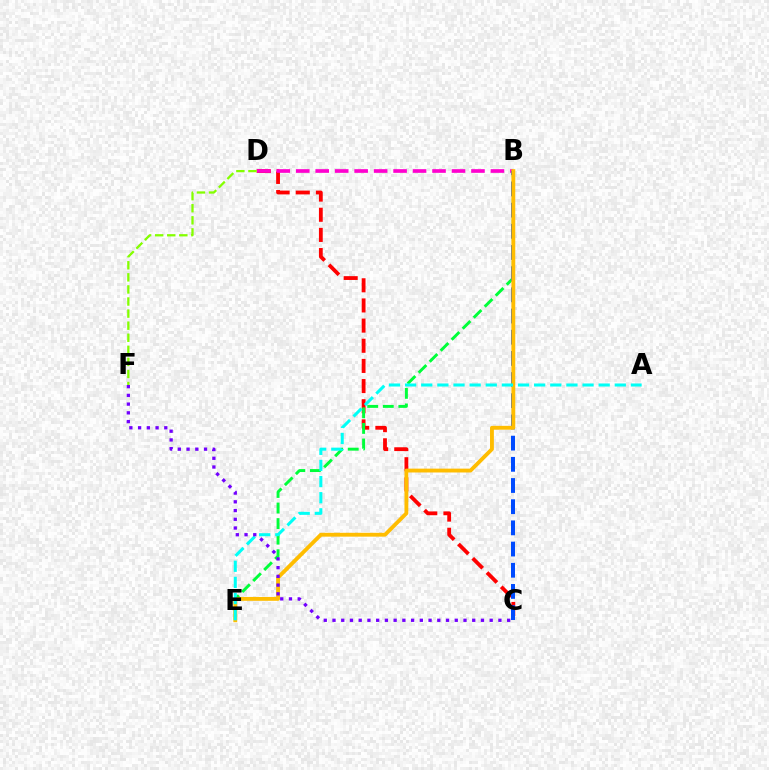{('C', 'D'): [{'color': '#ff0000', 'line_style': 'dashed', 'thickness': 2.74}], ('B', 'D'): [{'color': '#ff00cf', 'line_style': 'dashed', 'thickness': 2.65}], ('B', 'E'): [{'color': '#00ff39', 'line_style': 'dashed', 'thickness': 2.11}, {'color': '#ffbd00', 'line_style': 'solid', 'thickness': 2.77}], ('B', 'C'): [{'color': '#004bff', 'line_style': 'dashed', 'thickness': 2.88}], ('A', 'E'): [{'color': '#00fff6', 'line_style': 'dashed', 'thickness': 2.19}], ('C', 'F'): [{'color': '#7200ff', 'line_style': 'dotted', 'thickness': 2.37}], ('D', 'F'): [{'color': '#84ff00', 'line_style': 'dashed', 'thickness': 1.64}]}